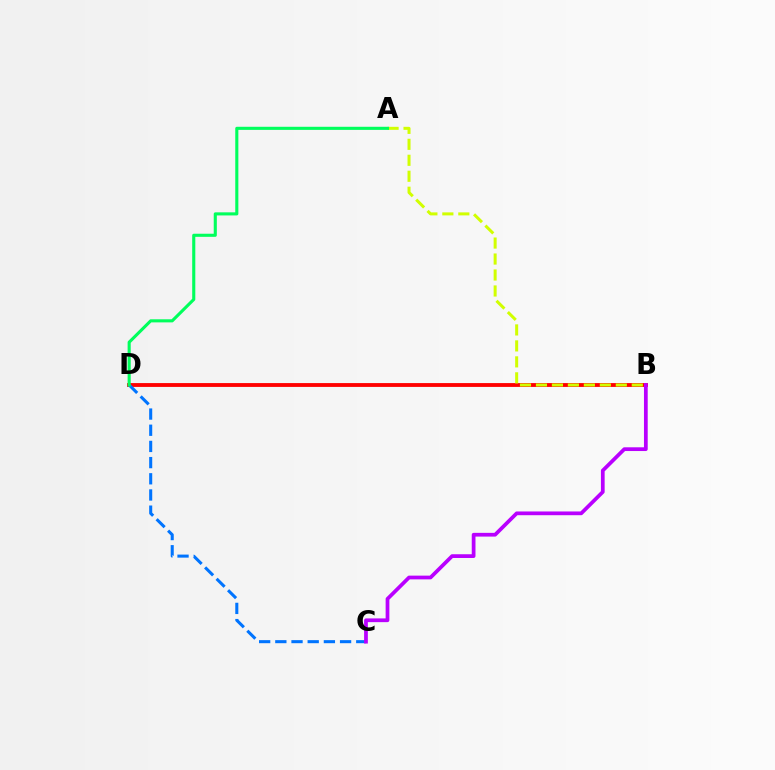{('B', 'D'): [{'color': '#ff0000', 'line_style': 'solid', 'thickness': 2.76}], ('C', 'D'): [{'color': '#0074ff', 'line_style': 'dashed', 'thickness': 2.2}], ('A', 'B'): [{'color': '#d1ff00', 'line_style': 'dashed', 'thickness': 2.17}], ('A', 'D'): [{'color': '#00ff5c', 'line_style': 'solid', 'thickness': 2.23}], ('B', 'C'): [{'color': '#b900ff', 'line_style': 'solid', 'thickness': 2.69}]}